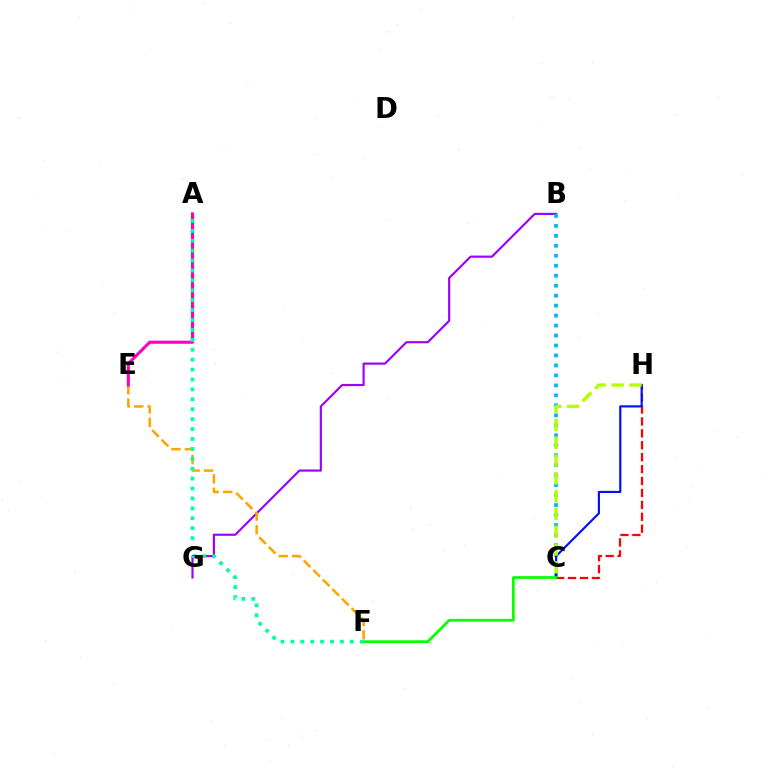{('B', 'G'): [{'color': '#9b00ff', 'line_style': 'solid', 'thickness': 1.55}], ('C', 'H'): [{'color': '#ff0000', 'line_style': 'dashed', 'thickness': 1.62}, {'color': '#0010ff', 'line_style': 'solid', 'thickness': 1.56}, {'color': '#b3ff00', 'line_style': 'dashed', 'thickness': 2.42}], ('E', 'F'): [{'color': '#ffa500', 'line_style': 'dashed', 'thickness': 1.84}], ('B', 'C'): [{'color': '#00b5ff', 'line_style': 'dotted', 'thickness': 2.71}], ('A', 'E'): [{'color': '#ff00bd', 'line_style': 'solid', 'thickness': 2.22}], ('C', 'F'): [{'color': '#08ff00', 'line_style': 'solid', 'thickness': 1.97}], ('A', 'F'): [{'color': '#00ff9d', 'line_style': 'dotted', 'thickness': 2.69}]}